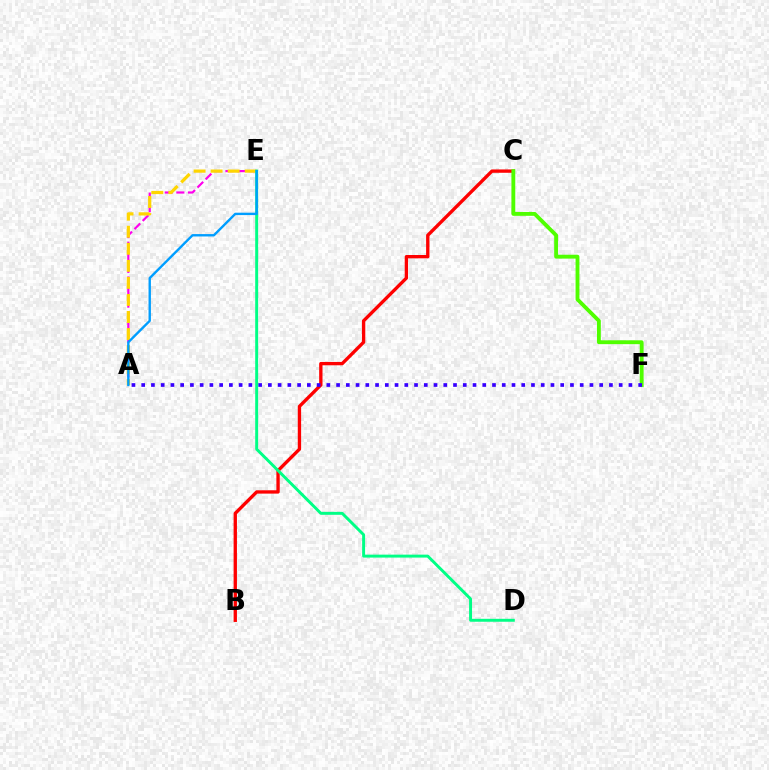{('A', 'E'): [{'color': '#ff00ed', 'line_style': 'dashed', 'thickness': 1.57}, {'color': '#ffd500', 'line_style': 'dashed', 'thickness': 2.32}, {'color': '#009eff', 'line_style': 'solid', 'thickness': 1.72}], ('B', 'C'): [{'color': '#ff0000', 'line_style': 'solid', 'thickness': 2.4}], ('C', 'F'): [{'color': '#4fff00', 'line_style': 'solid', 'thickness': 2.78}], ('A', 'F'): [{'color': '#3700ff', 'line_style': 'dotted', 'thickness': 2.65}], ('D', 'E'): [{'color': '#00ff86', 'line_style': 'solid', 'thickness': 2.12}]}